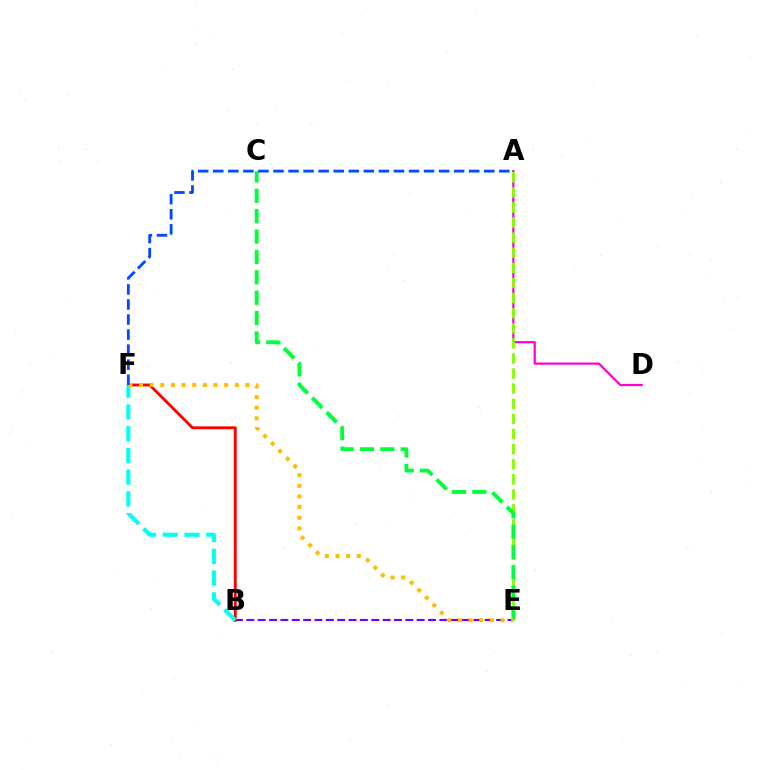{('A', 'D'): [{'color': '#ff00cf', 'line_style': 'solid', 'thickness': 1.58}], ('A', 'E'): [{'color': '#84ff00', 'line_style': 'dashed', 'thickness': 2.05}], ('B', 'E'): [{'color': '#7200ff', 'line_style': 'dashed', 'thickness': 1.54}], ('B', 'F'): [{'color': '#ff0000', 'line_style': 'solid', 'thickness': 2.07}, {'color': '#00fff6', 'line_style': 'dashed', 'thickness': 2.95}], ('C', 'E'): [{'color': '#00ff39', 'line_style': 'dashed', 'thickness': 2.77}], ('E', 'F'): [{'color': '#ffbd00', 'line_style': 'dotted', 'thickness': 2.89}], ('A', 'F'): [{'color': '#004bff', 'line_style': 'dashed', 'thickness': 2.05}]}